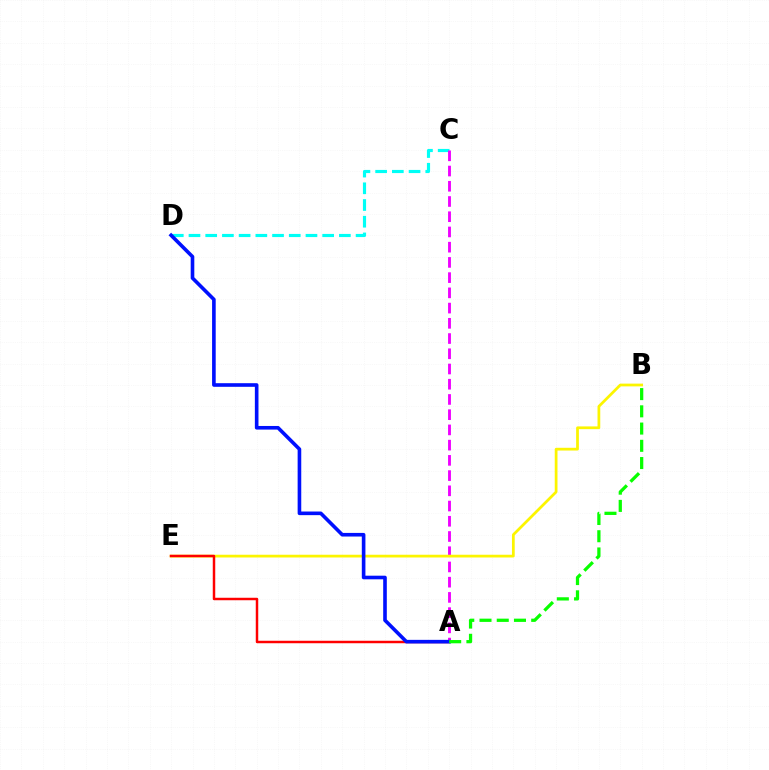{('C', 'D'): [{'color': '#00fff6', 'line_style': 'dashed', 'thickness': 2.27}], ('A', 'C'): [{'color': '#ee00ff', 'line_style': 'dashed', 'thickness': 2.07}], ('B', 'E'): [{'color': '#fcf500', 'line_style': 'solid', 'thickness': 1.98}], ('A', 'E'): [{'color': '#ff0000', 'line_style': 'solid', 'thickness': 1.78}], ('A', 'D'): [{'color': '#0010ff', 'line_style': 'solid', 'thickness': 2.61}], ('A', 'B'): [{'color': '#08ff00', 'line_style': 'dashed', 'thickness': 2.34}]}